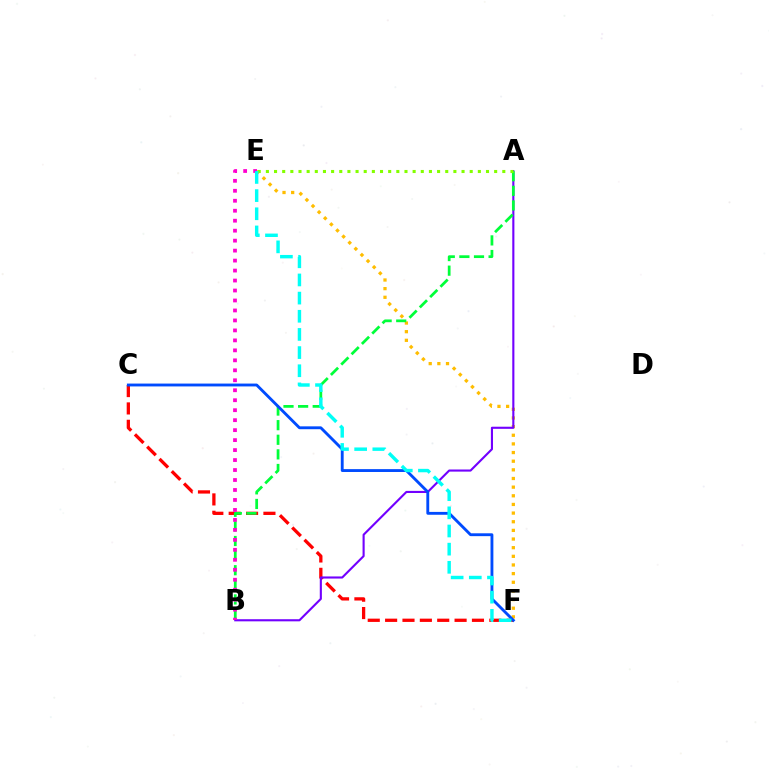{('C', 'F'): [{'color': '#ff0000', 'line_style': 'dashed', 'thickness': 2.36}, {'color': '#004bff', 'line_style': 'solid', 'thickness': 2.06}], ('E', 'F'): [{'color': '#ffbd00', 'line_style': 'dotted', 'thickness': 2.35}, {'color': '#00fff6', 'line_style': 'dashed', 'thickness': 2.47}], ('A', 'B'): [{'color': '#7200ff', 'line_style': 'solid', 'thickness': 1.52}, {'color': '#00ff39', 'line_style': 'dashed', 'thickness': 1.98}], ('B', 'E'): [{'color': '#ff00cf', 'line_style': 'dotted', 'thickness': 2.71}], ('A', 'E'): [{'color': '#84ff00', 'line_style': 'dotted', 'thickness': 2.21}]}